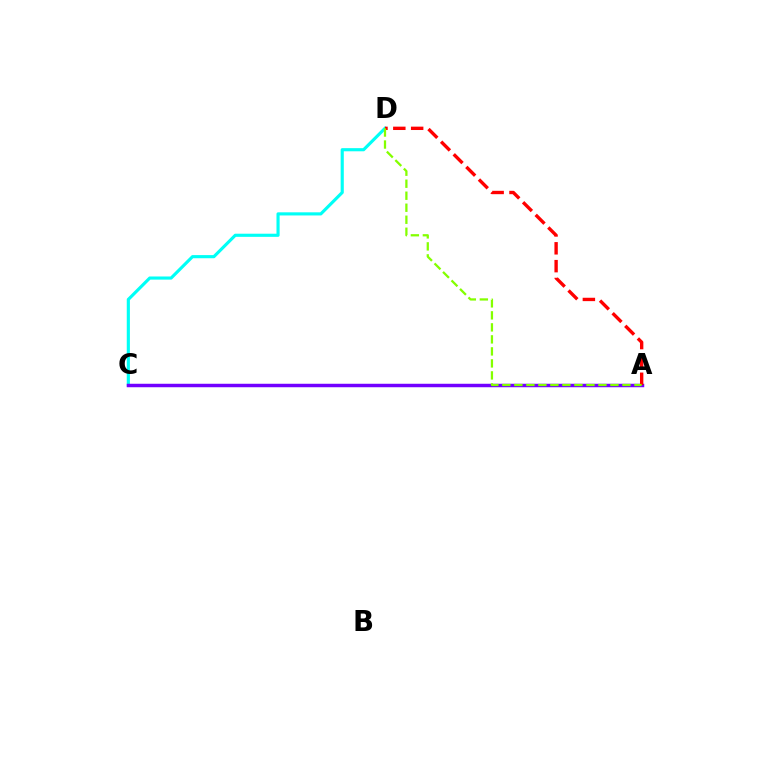{('C', 'D'): [{'color': '#00fff6', 'line_style': 'solid', 'thickness': 2.26}], ('A', 'C'): [{'color': '#7200ff', 'line_style': 'solid', 'thickness': 2.5}], ('A', 'D'): [{'color': '#ff0000', 'line_style': 'dashed', 'thickness': 2.42}, {'color': '#84ff00', 'line_style': 'dashed', 'thickness': 1.63}]}